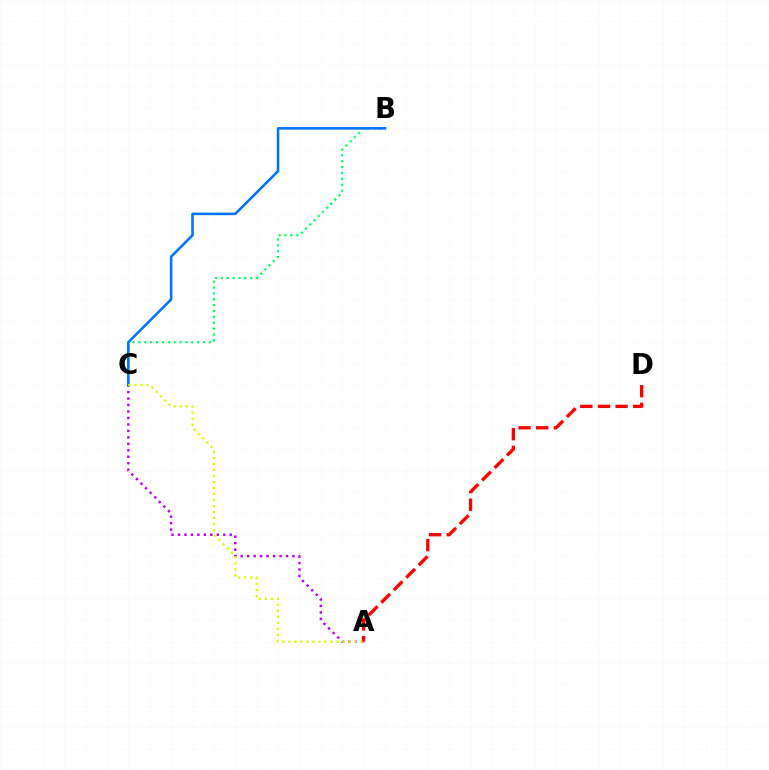{('A', 'C'): [{'color': '#b900ff', 'line_style': 'dotted', 'thickness': 1.76}, {'color': '#d1ff00', 'line_style': 'dotted', 'thickness': 1.63}], ('A', 'D'): [{'color': '#ff0000', 'line_style': 'dashed', 'thickness': 2.4}], ('B', 'C'): [{'color': '#00ff5c', 'line_style': 'dotted', 'thickness': 1.59}, {'color': '#0074ff', 'line_style': 'solid', 'thickness': 1.85}]}